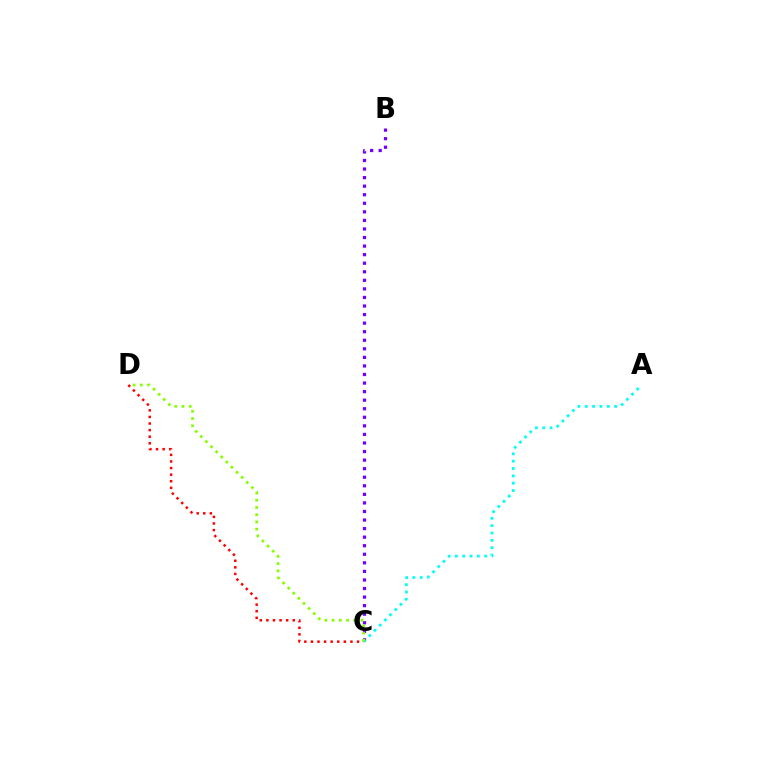{('C', 'D'): [{'color': '#ff0000', 'line_style': 'dotted', 'thickness': 1.79}, {'color': '#84ff00', 'line_style': 'dotted', 'thickness': 1.96}], ('B', 'C'): [{'color': '#7200ff', 'line_style': 'dotted', 'thickness': 2.33}], ('A', 'C'): [{'color': '#00fff6', 'line_style': 'dotted', 'thickness': 1.99}]}